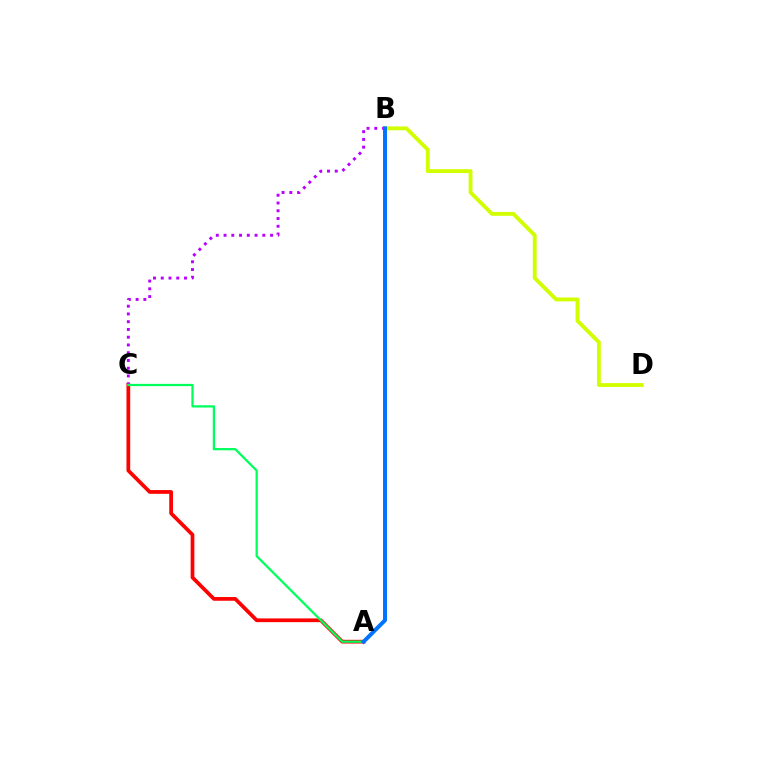{('B', 'D'): [{'color': '#d1ff00', 'line_style': 'solid', 'thickness': 2.78}], ('A', 'C'): [{'color': '#ff0000', 'line_style': 'solid', 'thickness': 2.68}, {'color': '#00ff5c', 'line_style': 'solid', 'thickness': 1.63}], ('B', 'C'): [{'color': '#b900ff', 'line_style': 'dotted', 'thickness': 2.11}], ('A', 'B'): [{'color': '#0074ff', 'line_style': 'solid', 'thickness': 2.84}]}